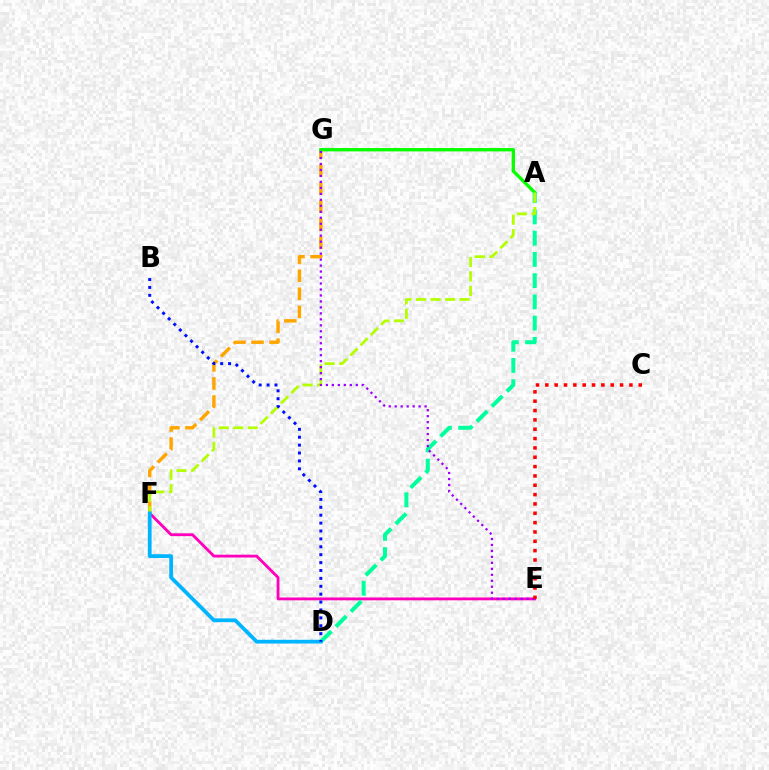{('E', 'F'): [{'color': '#ff00bd', 'line_style': 'solid', 'thickness': 2.04}], ('F', 'G'): [{'color': '#ffa500', 'line_style': 'dashed', 'thickness': 2.46}], ('A', 'G'): [{'color': '#08ff00', 'line_style': 'solid', 'thickness': 2.41}], ('A', 'D'): [{'color': '#00ff9d', 'line_style': 'dashed', 'thickness': 2.89}], ('A', 'F'): [{'color': '#b3ff00', 'line_style': 'dashed', 'thickness': 1.97}], ('D', 'F'): [{'color': '#00b5ff', 'line_style': 'solid', 'thickness': 2.71}], ('B', 'D'): [{'color': '#0010ff', 'line_style': 'dotted', 'thickness': 2.15}], ('E', 'G'): [{'color': '#9b00ff', 'line_style': 'dotted', 'thickness': 1.62}], ('C', 'E'): [{'color': '#ff0000', 'line_style': 'dotted', 'thickness': 2.54}]}